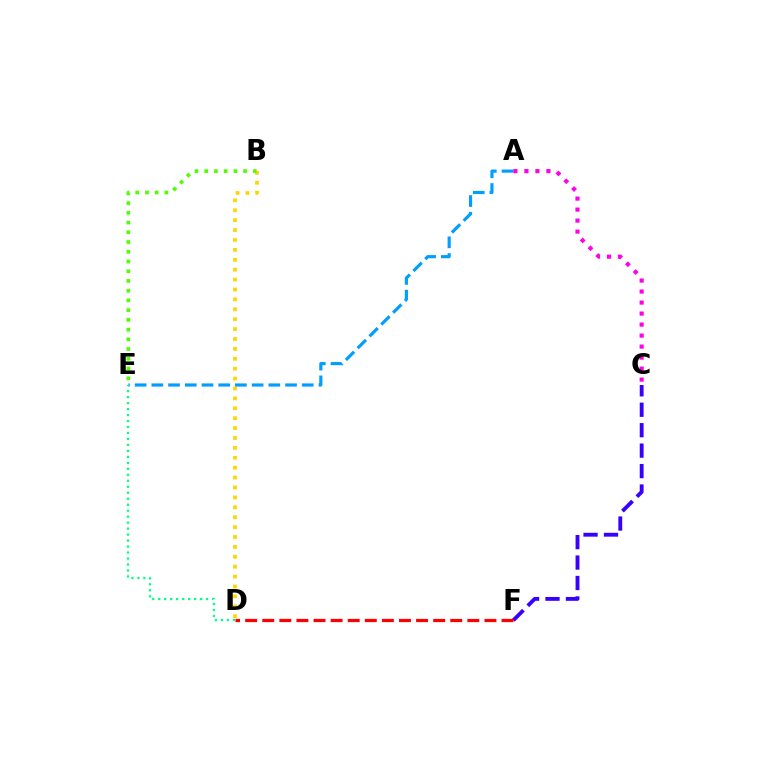{('B', 'D'): [{'color': '#ffd500', 'line_style': 'dotted', 'thickness': 2.69}], ('C', 'F'): [{'color': '#3700ff', 'line_style': 'dashed', 'thickness': 2.78}], ('A', 'E'): [{'color': '#009eff', 'line_style': 'dashed', 'thickness': 2.27}], ('D', 'E'): [{'color': '#00ff86', 'line_style': 'dotted', 'thickness': 1.62}], ('D', 'F'): [{'color': '#ff0000', 'line_style': 'dashed', 'thickness': 2.32}], ('A', 'C'): [{'color': '#ff00ed', 'line_style': 'dotted', 'thickness': 2.99}], ('B', 'E'): [{'color': '#4fff00', 'line_style': 'dotted', 'thickness': 2.64}]}